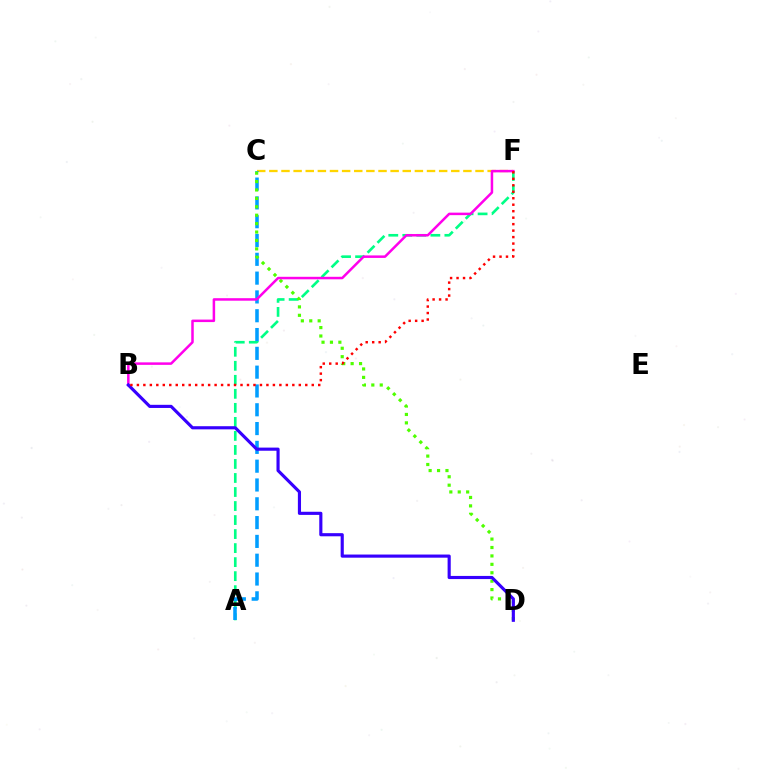{('C', 'F'): [{'color': '#ffd500', 'line_style': 'dashed', 'thickness': 1.65}], ('A', 'F'): [{'color': '#00ff86', 'line_style': 'dashed', 'thickness': 1.91}], ('A', 'C'): [{'color': '#009eff', 'line_style': 'dashed', 'thickness': 2.55}], ('C', 'D'): [{'color': '#4fff00', 'line_style': 'dotted', 'thickness': 2.29}], ('B', 'F'): [{'color': '#ff00ed', 'line_style': 'solid', 'thickness': 1.8}, {'color': '#ff0000', 'line_style': 'dotted', 'thickness': 1.76}], ('B', 'D'): [{'color': '#3700ff', 'line_style': 'solid', 'thickness': 2.26}]}